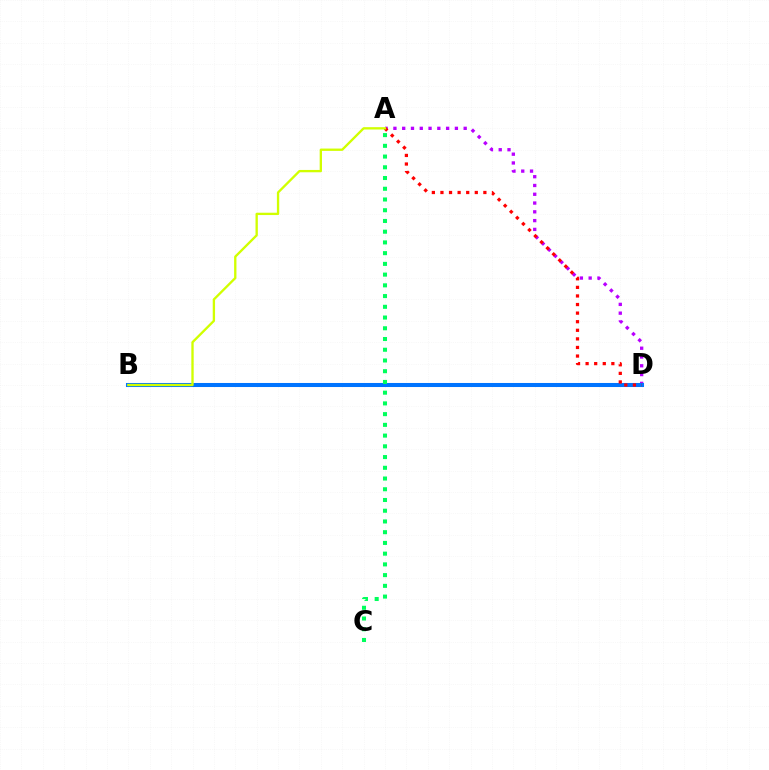{('A', 'D'): [{'color': '#b900ff', 'line_style': 'dotted', 'thickness': 2.39}, {'color': '#ff0000', 'line_style': 'dotted', 'thickness': 2.33}], ('B', 'D'): [{'color': '#0074ff', 'line_style': 'solid', 'thickness': 2.91}], ('A', 'B'): [{'color': '#d1ff00', 'line_style': 'solid', 'thickness': 1.68}], ('A', 'C'): [{'color': '#00ff5c', 'line_style': 'dotted', 'thickness': 2.92}]}